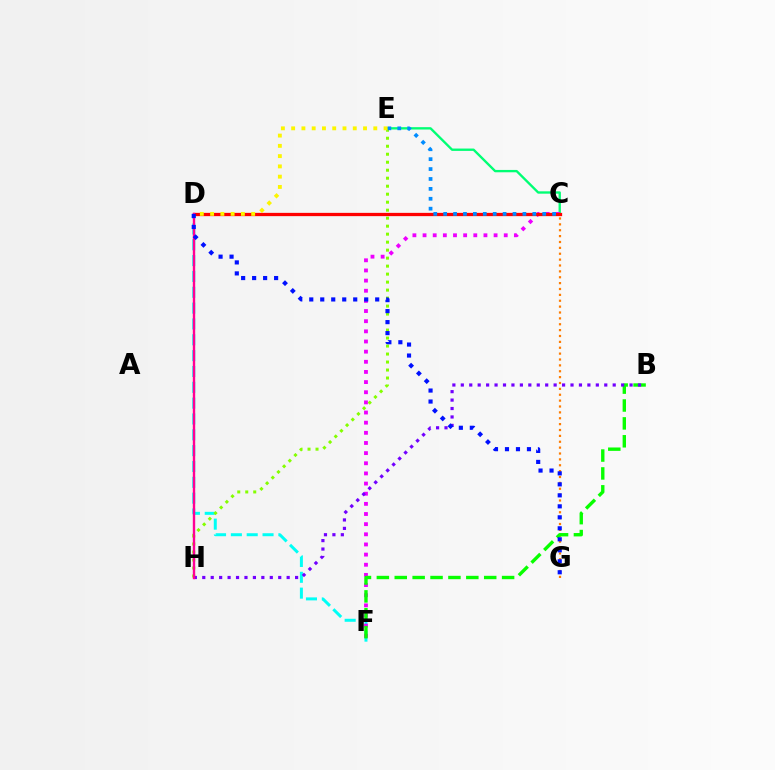{('C', 'E'): [{'color': '#00ff74', 'line_style': 'solid', 'thickness': 1.69}, {'color': '#008cff', 'line_style': 'dotted', 'thickness': 2.69}], ('C', 'G'): [{'color': '#ff7c00', 'line_style': 'dotted', 'thickness': 1.6}], ('D', 'F'): [{'color': '#00fff6', 'line_style': 'dashed', 'thickness': 2.15}], ('C', 'F'): [{'color': '#ee00ff', 'line_style': 'dotted', 'thickness': 2.76}], ('B', 'F'): [{'color': '#08ff00', 'line_style': 'dashed', 'thickness': 2.43}], ('C', 'D'): [{'color': '#ff0000', 'line_style': 'solid', 'thickness': 2.36}], ('E', 'H'): [{'color': '#84ff00', 'line_style': 'dotted', 'thickness': 2.17}], ('B', 'H'): [{'color': '#7200ff', 'line_style': 'dotted', 'thickness': 2.29}], ('D', 'H'): [{'color': '#ff0094', 'line_style': 'solid', 'thickness': 1.71}], ('D', 'G'): [{'color': '#0010ff', 'line_style': 'dotted', 'thickness': 2.99}], ('D', 'E'): [{'color': '#fcf500', 'line_style': 'dotted', 'thickness': 2.79}]}